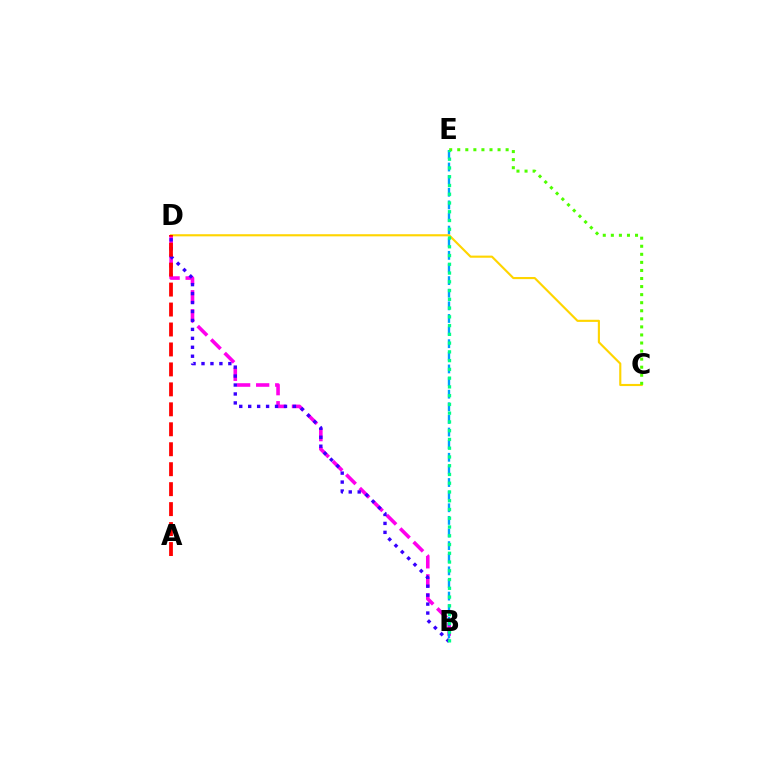{('B', 'D'): [{'color': '#ff00ed', 'line_style': 'dashed', 'thickness': 2.59}, {'color': '#3700ff', 'line_style': 'dotted', 'thickness': 2.43}], ('B', 'E'): [{'color': '#009eff', 'line_style': 'dashed', 'thickness': 1.71}, {'color': '#00ff86', 'line_style': 'dotted', 'thickness': 2.38}], ('C', 'D'): [{'color': '#ffd500', 'line_style': 'solid', 'thickness': 1.54}], ('C', 'E'): [{'color': '#4fff00', 'line_style': 'dotted', 'thickness': 2.19}], ('A', 'D'): [{'color': '#ff0000', 'line_style': 'dashed', 'thickness': 2.71}]}